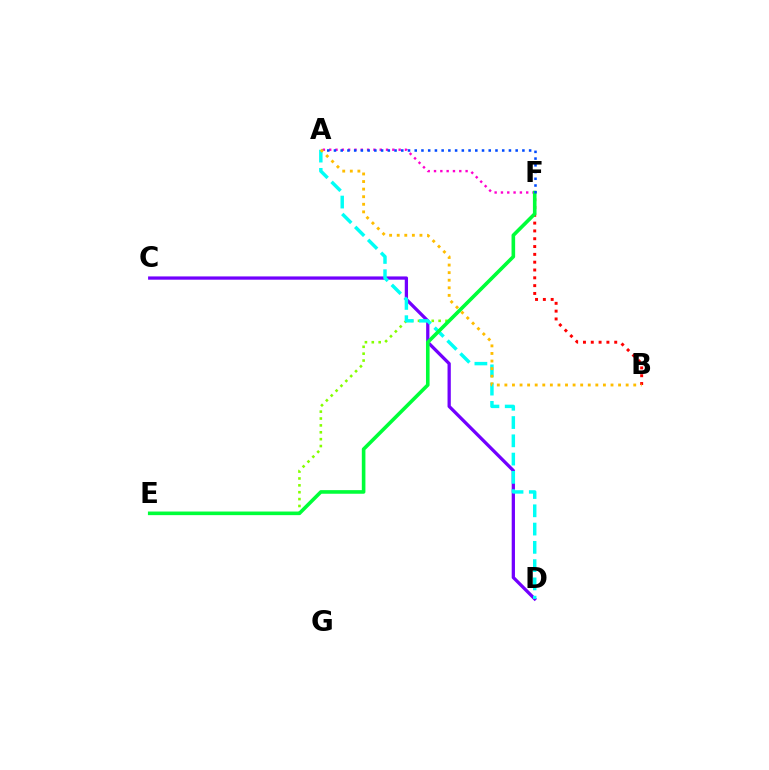{('E', 'F'): [{'color': '#84ff00', 'line_style': 'dotted', 'thickness': 1.87}, {'color': '#00ff39', 'line_style': 'solid', 'thickness': 2.59}], ('C', 'D'): [{'color': '#7200ff', 'line_style': 'solid', 'thickness': 2.35}], ('A', 'D'): [{'color': '#00fff6', 'line_style': 'dashed', 'thickness': 2.48}], ('A', 'F'): [{'color': '#ff00cf', 'line_style': 'dotted', 'thickness': 1.72}, {'color': '#004bff', 'line_style': 'dotted', 'thickness': 1.83}], ('B', 'F'): [{'color': '#ff0000', 'line_style': 'dotted', 'thickness': 2.12}], ('A', 'B'): [{'color': '#ffbd00', 'line_style': 'dotted', 'thickness': 2.06}]}